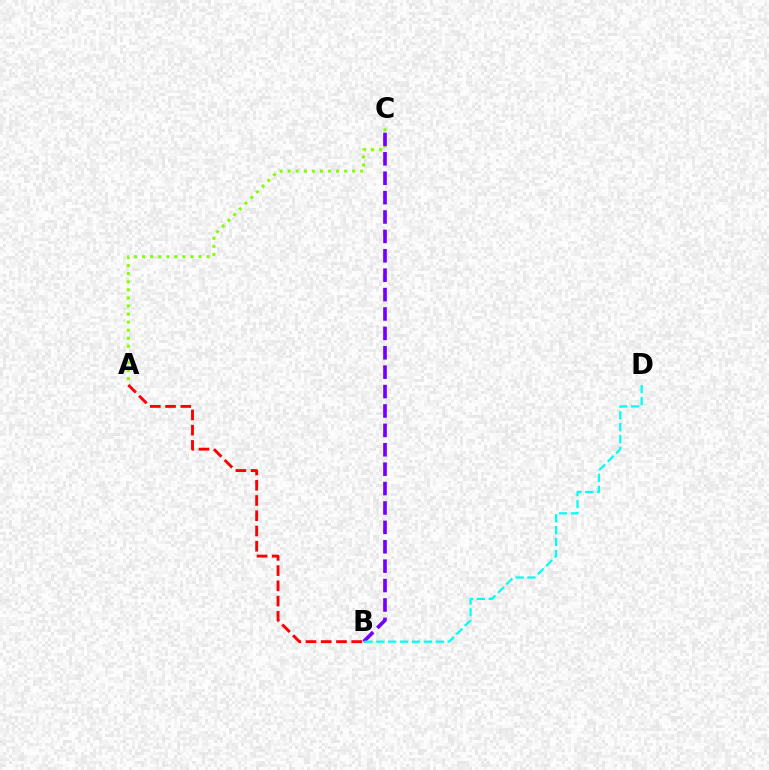{('A', 'B'): [{'color': '#ff0000', 'line_style': 'dashed', 'thickness': 2.07}], ('A', 'C'): [{'color': '#84ff00', 'line_style': 'dotted', 'thickness': 2.19}], ('B', 'C'): [{'color': '#7200ff', 'line_style': 'dashed', 'thickness': 2.64}], ('B', 'D'): [{'color': '#00fff6', 'line_style': 'dashed', 'thickness': 1.62}]}